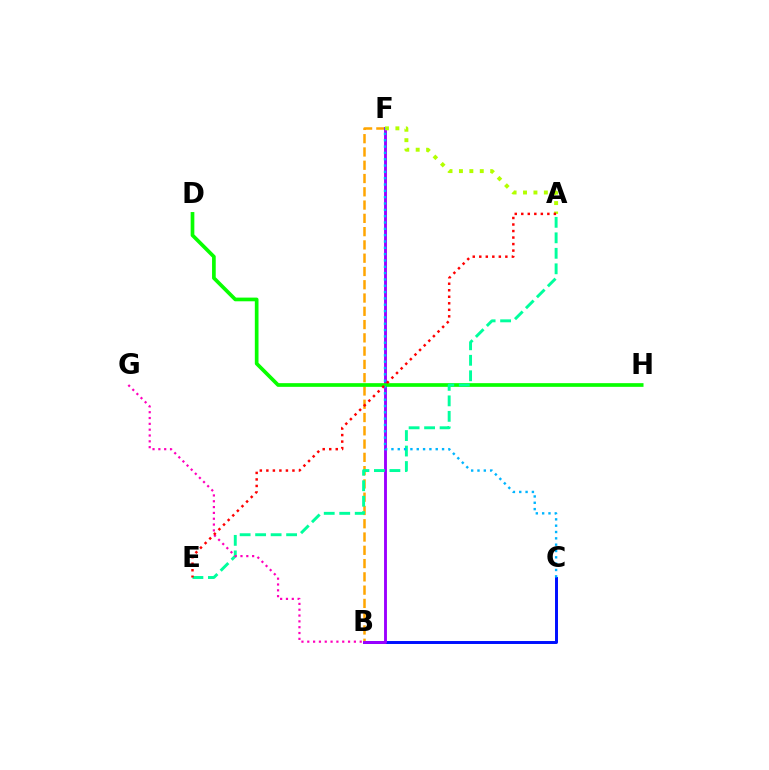{('B', 'C'): [{'color': '#0010ff', 'line_style': 'solid', 'thickness': 2.13}], ('B', 'F'): [{'color': '#ffa500', 'line_style': 'dashed', 'thickness': 1.8}, {'color': '#9b00ff', 'line_style': 'solid', 'thickness': 2.08}], ('A', 'F'): [{'color': '#b3ff00', 'line_style': 'dotted', 'thickness': 2.83}], ('D', 'H'): [{'color': '#08ff00', 'line_style': 'solid', 'thickness': 2.65}], ('A', 'E'): [{'color': '#00ff9d', 'line_style': 'dashed', 'thickness': 2.1}, {'color': '#ff0000', 'line_style': 'dotted', 'thickness': 1.77}], ('C', 'F'): [{'color': '#00b5ff', 'line_style': 'dotted', 'thickness': 1.72}], ('B', 'G'): [{'color': '#ff00bd', 'line_style': 'dotted', 'thickness': 1.58}]}